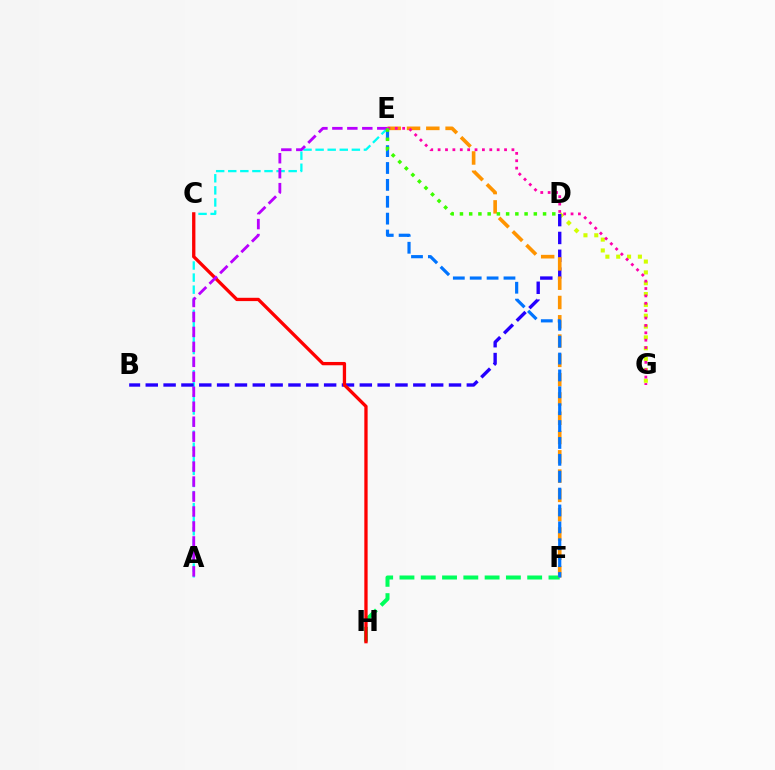{('A', 'E'): [{'color': '#00fff6', 'line_style': 'dashed', 'thickness': 1.64}, {'color': '#b900ff', 'line_style': 'dashed', 'thickness': 2.03}], ('D', 'G'): [{'color': '#d1ff00', 'line_style': 'dotted', 'thickness': 2.94}], ('F', 'H'): [{'color': '#00ff5c', 'line_style': 'dashed', 'thickness': 2.89}], ('B', 'D'): [{'color': '#2500ff', 'line_style': 'dashed', 'thickness': 2.42}], ('E', 'F'): [{'color': '#ff9400', 'line_style': 'dashed', 'thickness': 2.62}, {'color': '#0074ff', 'line_style': 'dashed', 'thickness': 2.29}], ('C', 'H'): [{'color': '#ff0000', 'line_style': 'solid', 'thickness': 2.38}], ('E', 'G'): [{'color': '#ff00ac', 'line_style': 'dotted', 'thickness': 2.01}], ('D', 'E'): [{'color': '#3dff00', 'line_style': 'dotted', 'thickness': 2.51}]}